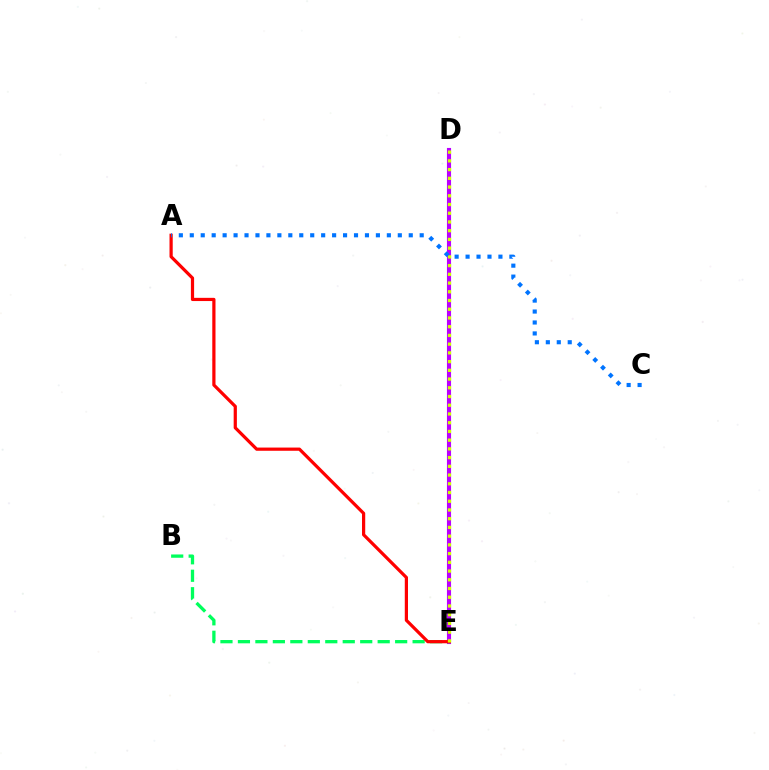{('D', 'E'): [{'color': '#b900ff', 'line_style': 'solid', 'thickness': 2.96}, {'color': '#d1ff00', 'line_style': 'dotted', 'thickness': 2.37}], ('B', 'E'): [{'color': '#00ff5c', 'line_style': 'dashed', 'thickness': 2.37}], ('A', 'E'): [{'color': '#ff0000', 'line_style': 'solid', 'thickness': 2.31}], ('A', 'C'): [{'color': '#0074ff', 'line_style': 'dotted', 'thickness': 2.97}]}